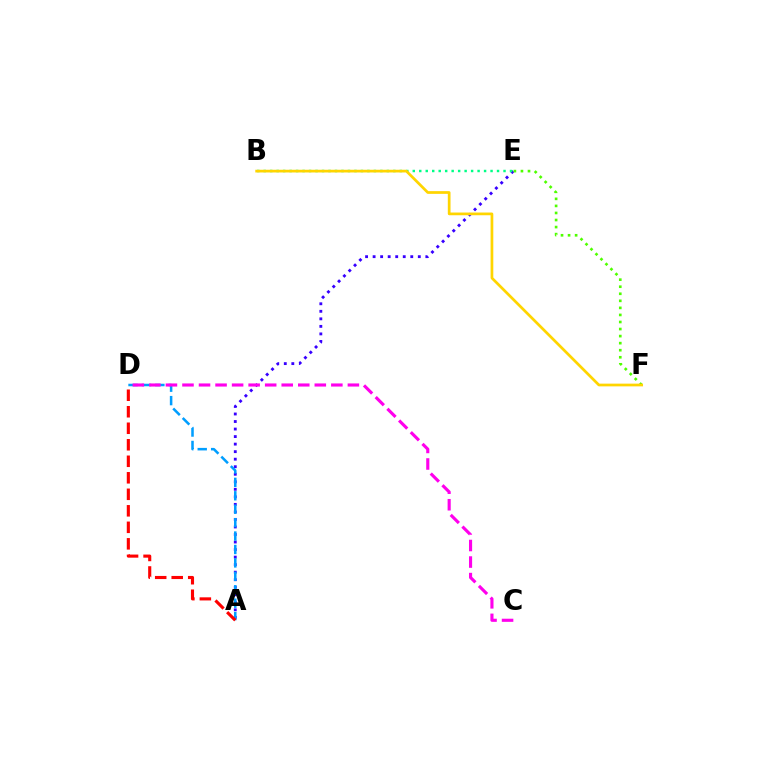{('A', 'E'): [{'color': '#3700ff', 'line_style': 'dotted', 'thickness': 2.05}], ('B', 'E'): [{'color': '#00ff86', 'line_style': 'dotted', 'thickness': 1.76}], ('A', 'D'): [{'color': '#009eff', 'line_style': 'dashed', 'thickness': 1.82}, {'color': '#ff0000', 'line_style': 'dashed', 'thickness': 2.24}], ('E', 'F'): [{'color': '#4fff00', 'line_style': 'dotted', 'thickness': 1.92}], ('C', 'D'): [{'color': '#ff00ed', 'line_style': 'dashed', 'thickness': 2.25}], ('B', 'F'): [{'color': '#ffd500', 'line_style': 'solid', 'thickness': 1.96}]}